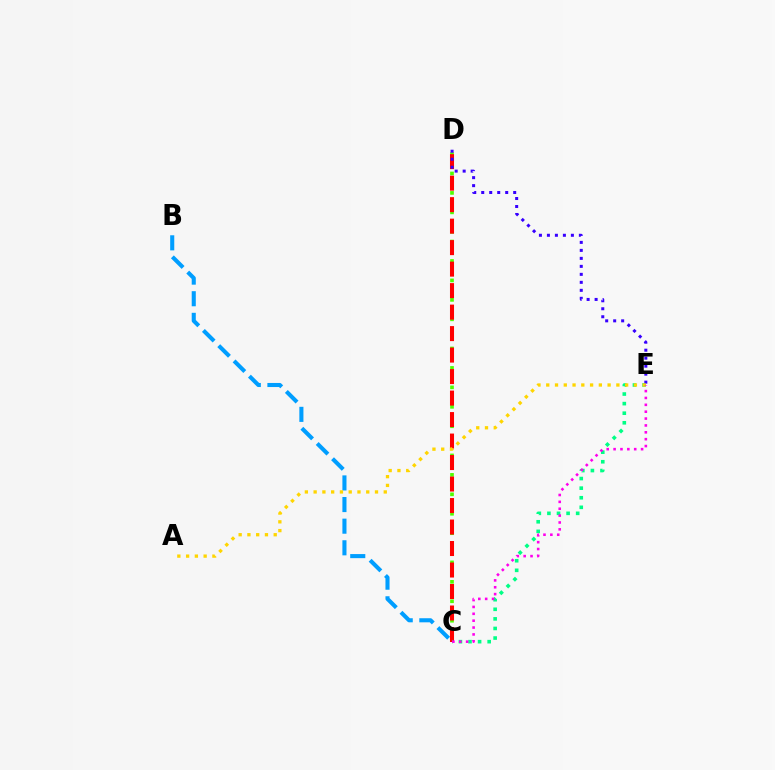{('B', 'C'): [{'color': '#009eff', 'line_style': 'dashed', 'thickness': 2.94}], ('C', 'D'): [{'color': '#4fff00', 'line_style': 'dotted', 'thickness': 2.64}, {'color': '#ff0000', 'line_style': 'dashed', 'thickness': 2.92}], ('C', 'E'): [{'color': '#00ff86', 'line_style': 'dotted', 'thickness': 2.6}, {'color': '#ff00ed', 'line_style': 'dotted', 'thickness': 1.87}], ('D', 'E'): [{'color': '#3700ff', 'line_style': 'dotted', 'thickness': 2.17}], ('A', 'E'): [{'color': '#ffd500', 'line_style': 'dotted', 'thickness': 2.38}]}